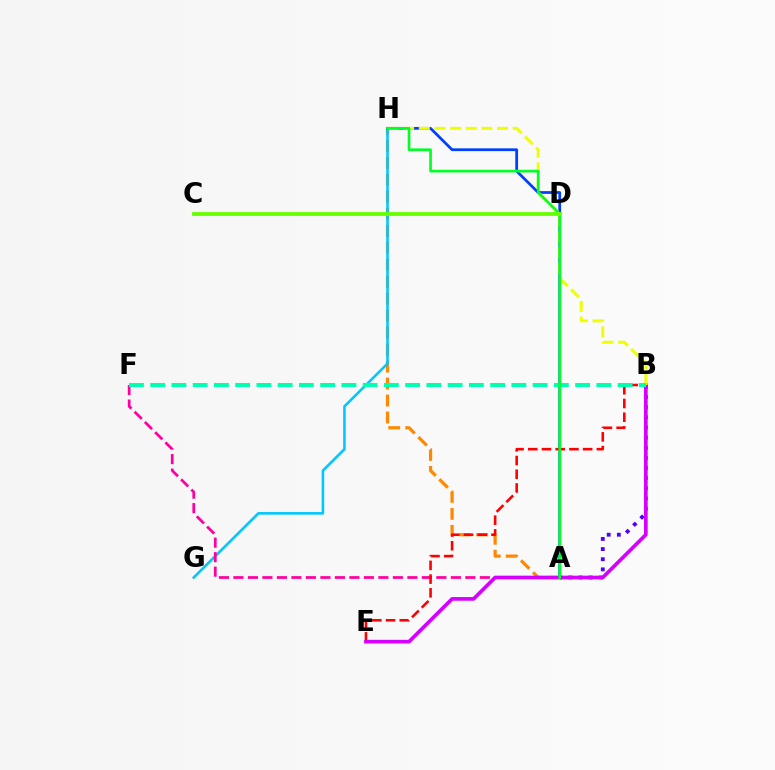{('A', 'H'): [{'color': '#ff8800', 'line_style': 'dashed', 'thickness': 2.31}, {'color': '#003fff', 'line_style': 'solid', 'thickness': 1.98}, {'color': '#00ff27', 'line_style': 'solid', 'thickness': 1.92}], ('G', 'H'): [{'color': '#00c7ff', 'line_style': 'solid', 'thickness': 1.86}], ('A', 'B'): [{'color': '#4f00ff', 'line_style': 'dotted', 'thickness': 2.75}], ('A', 'F'): [{'color': '#ff00a0', 'line_style': 'dashed', 'thickness': 1.97}], ('B', 'E'): [{'color': '#ff0000', 'line_style': 'dashed', 'thickness': 1.86}, {'color': '#d600ff', 'line_style': 'solid', 'thickness': 2.65}], ('B', 'H'): [{'color': '#eeff00', 'line_style': 'dashed', 'thickness': 2.13}], ('B', 'F'): [{'color': '#00ffaf', 'line_style': 'dashed', 'thickness': 2.89}], ('C', 'D'): [{'color': '#66ff00', 'line_style': 'solid', 'thickness': 2.73}]}